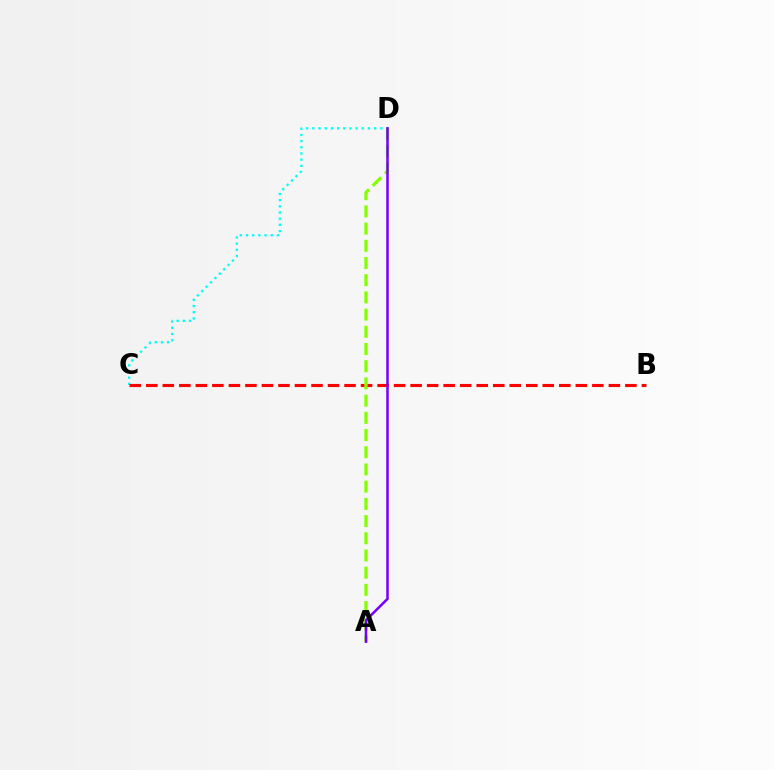{('C', 'D'): [{'color': '#00fff6', 'line_style': 'dotted', 'thickness': 1.68}], ('B', 'C'): [{'color': '#ff0000', 'line_style': 'dashed', 'thickness': 2.24}], ('A', 'D'): [{'color': '#84ff00', 'line_style': 'dashed', 'thickness': 2.34}, {'color': '#7200ff', 'line_style': 'solid', 'thickness': 1.81}]}